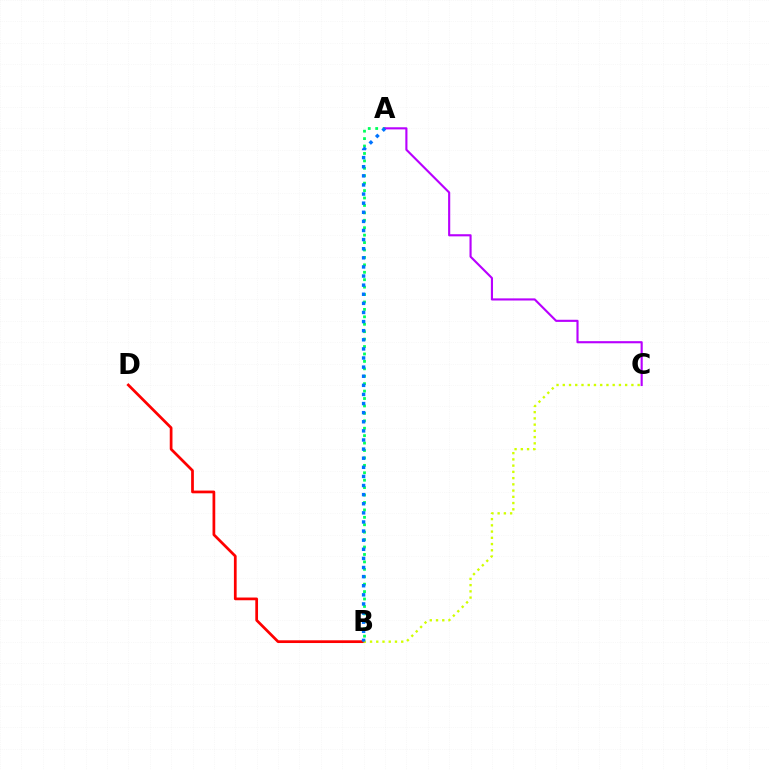{('B', 'D'): [{'color': '#ff0000', 'line_style': 'solid', 'thickness': 1.97}], ('A', 'B'): [{'color': '#00ff5c', 'line_style': 'dotted', 'thickness': 2.02}, {'color': '#0074ff', 'line_style': 'dotted', 'thickness': 2.47}], ('B', 'C'): [{'color': '#d1ff00', 'line_style': 'dotted', 'thickness': 1.7}], ('A', 'C'): [{'color': '#b900ff', 'line_style': 'solid', 'thickness': 1.53}]}